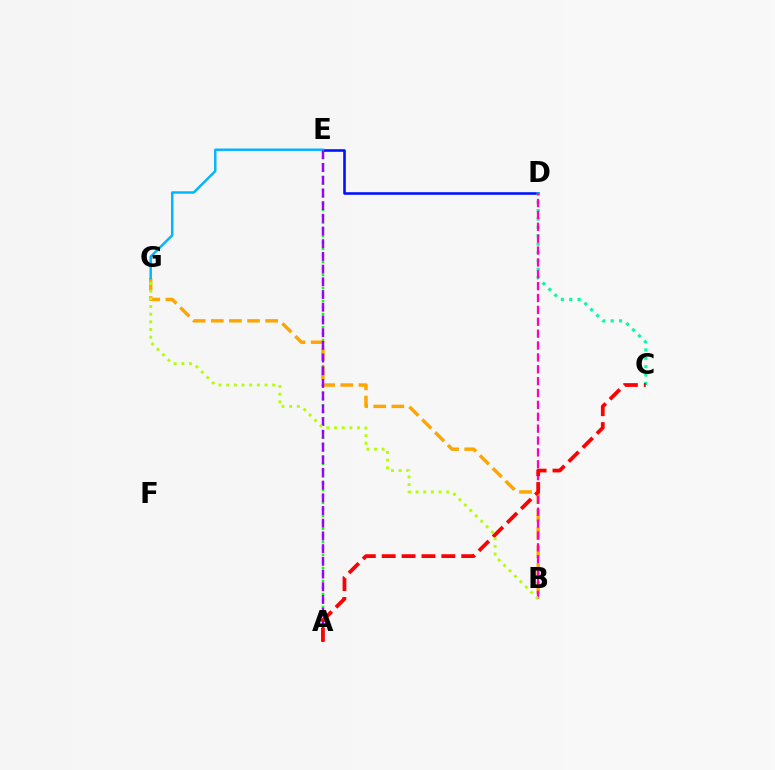{('A', 'E'): [{'color': '#08ff00', 'line_style': 'dotted', 'thickness': 1.77}, {'color': '#9b00ff', 'line_style': 'dashed', 'thickness': 1.73}], ('D', 'E'): [{'color': '#0010ff', 'line_style': 'solid', 'thickness': 1.86}], ('B', 'G'): [{'color': '#ffa500', 'line_style': 'dashed', 'thickness': 2.46}, {'color': '#b3ff00', 'line_style': 'dotted', 'thickness': 2.08}], ('C', 'D'): [{'color': '#00ff9d', 'line_style': 'dotted', 'thickness': 2.27}], ('B', 'D'): [{'color': '#ff00bd', 'line_style': 'dashed', 'thickness': 1.61}], ('E', 'G'): [{'color': '#00b5ff', 'line_style': 'solid', 'thickness': 1.77}], ('A', 'C'): [{'color': '#ff0000', 'line_style': 'dashed', 'thickness': 2.7}]}